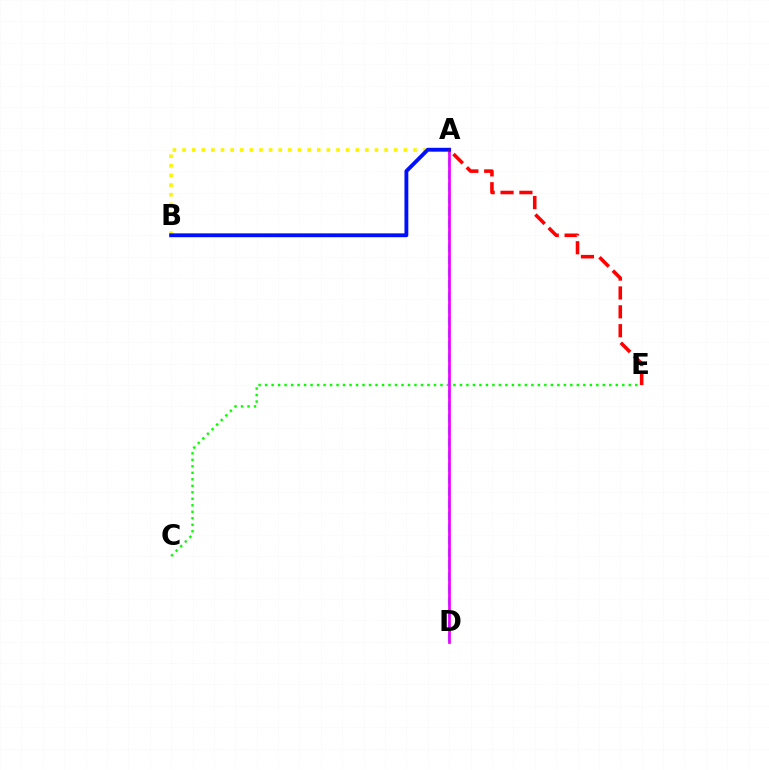{('C', 'E'): [{'color': '#08ff00', 'line_style': 'dotted', 'thickness': 1.76}], ('A', 'D'): [{'color': '#00fff6', 'line_style': 'dashed', 'thickness': 1.66}, {'color': '#ee00ff', 'line_style': 'solid', 'thickness': 1.96}], ('A', 'B'): [{'color': '#fcf500', 'line_style': 'dotted', 'thickness': 2.61}, {'color': '#0010ff', 'line_style': 'solid', 'thickness': 2.77}], ('A', 'E'): [{'color': '#ff0000', 'line_style': 'dashed', 'thickness': 2.56}]}